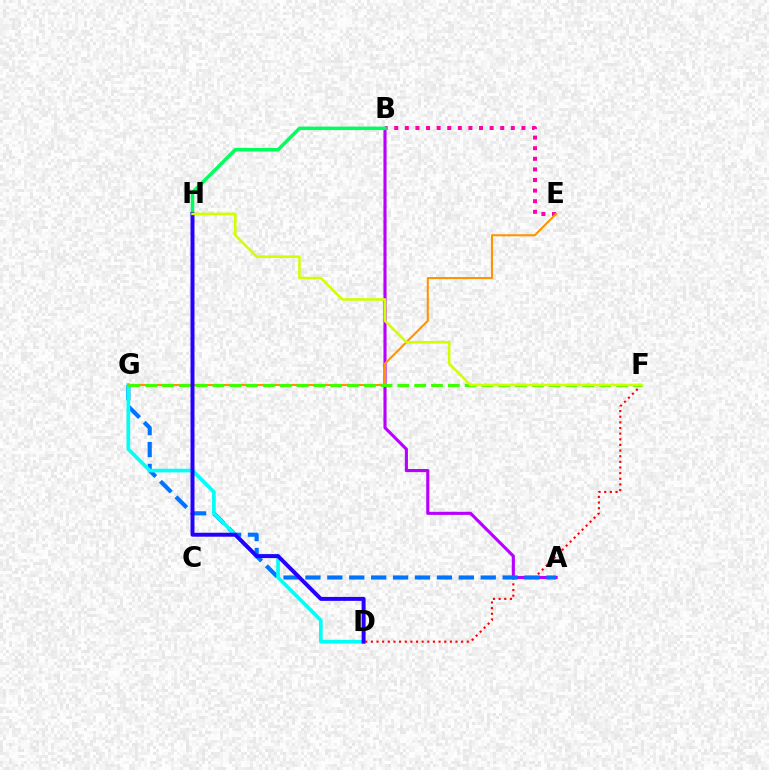{('D', 'F'): [{'color': '#ff0000', 'line_style': 'dotted', 'thickness': 1.53}], ('A', 'B'): [{'color': '#b900ff', 'line_style': 'solid', 'thickness': 2.24}], ('A', 'G'): [{'color': '#0074ff', 'line_style': 'dashed', 'thickness': 2.98}], ('B', 'E'): [{'color': '#ff00ac', 'line_style': 'dotted', 'thickness': 2.88}], ('D', 'G'): [{'color': '#00fff6', 'line_style': 'solid', 'thickness': 2.65}], ('E', 'G'): [{'color': '#ff9400', 'line_style': 'solid', 'thickness': 1.5}], ('B', 'H'): [{'color': '#00ff5c', 'line_style': 'solid', 'thickness': 2.51}], ('F', 'G'): [{'color': '#3dff00', 'line_style': 'dashed', 'thickness': 2.28}], ('D', 'H'): [{'color': '#2500ff', 'line_style': 'solid', 'thickness': 2.85}], ('F', 'H'): [{'color': '#d1ff00', 'line_style': 'solid', 'thickness': 1.85}]}